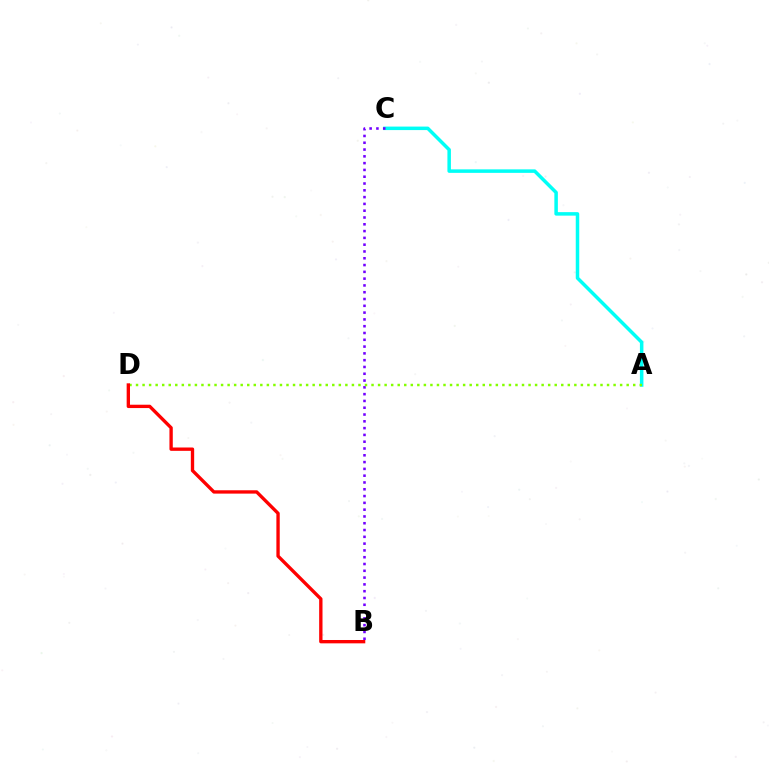{('A', 'C'): [{'color': '#00fff6', 'line_style': 'solid', 'thickness': 2.52}], ('B', 'C'): [{'color': '#7200ff', 'line_style': 'dotted', 'thickness': 1.85}], ('A', 'D'): [{'color': '#84ff00', 'line_style': 'dotted', 'thickness': 1.78}], ('B', 'D'): [{'color': '#ff0000', 'line_style': 'solid', 'thickness': 2.41}]}